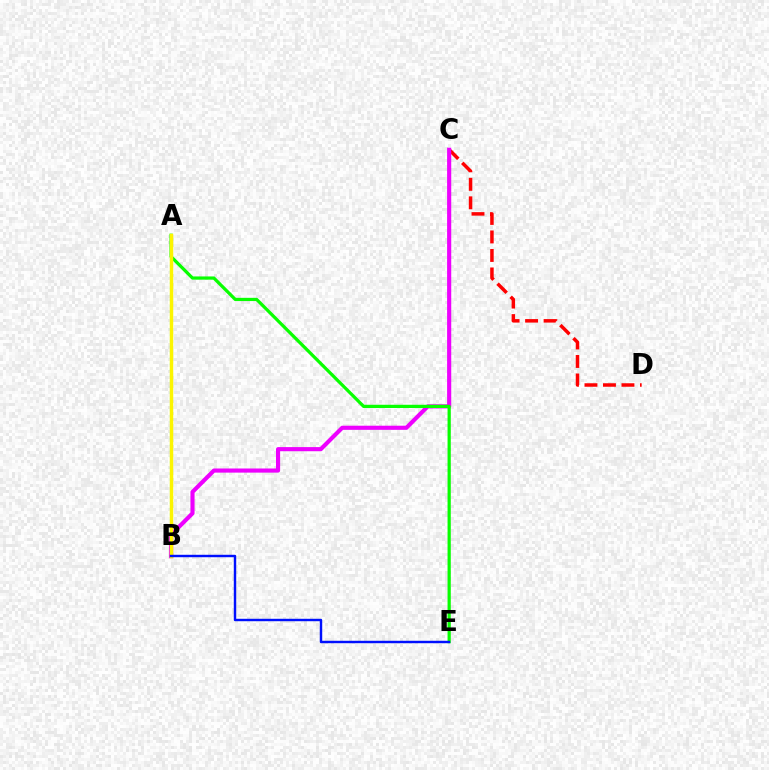{('A', 'B'): [{'color': '#00fff6', 'line_style': 'dotted', 'thickness': 1.57}, {'color': '#fcf500', 'line_style': 'solid', 'thickness': 2.49}], ('C', 'D'): [{'color': '#ff0000', 'line_style': 'dashed', 'thickness': 2.51}], ('B', 'C'): [{'color': '#ee00ff', 'line_style': 'solid', 'thickness': 2.97}], ('A', 'E'): [{'color': '#08ff00', 'line_style': 'solid', 'thickness': 2.32}], ('B', 'E'): [{'color': '#0010ff', 'line_style': 'solid', 'thickness': 1.75}]}